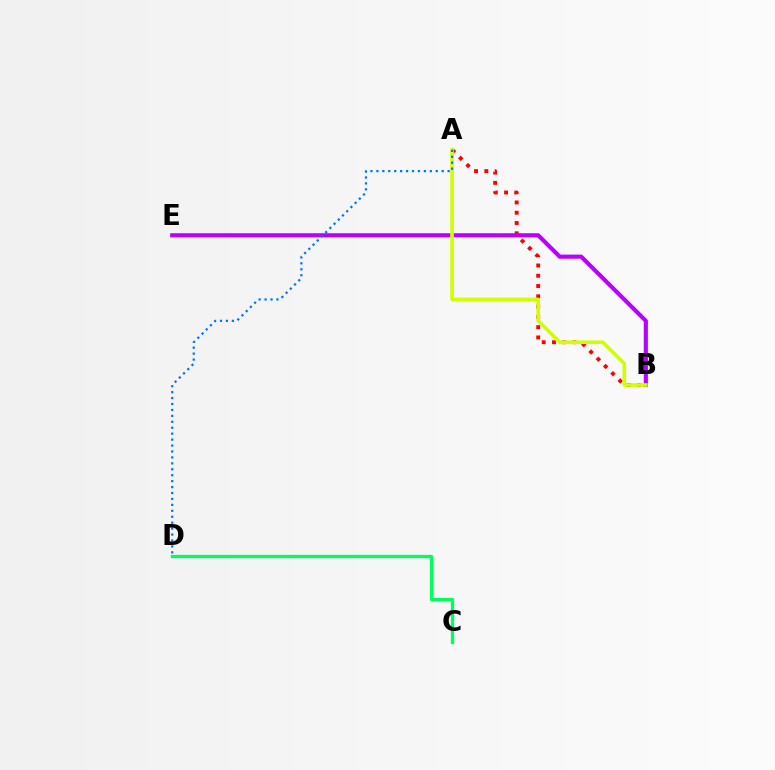{('A', 'B'): [{'color': '#ff0000', 'line_style': 'dotted', 'thickness': 2.79}, {'color': '#d1ff00', 'line_style': 'solid', 'thickness': 2.61}], ('B', 'E'): [{'color': '#b900ff', 'line_style': 'solid', 'thickness': 2.97}], ('C', 'D'): [{'color': '#00ff5c', 'line_style': 'solid', 'thickness': 2.37}], ('A', 'D'): [{'color': '#0074ff', 'line_style': 'dotted', 'thickness': 1.61}]}